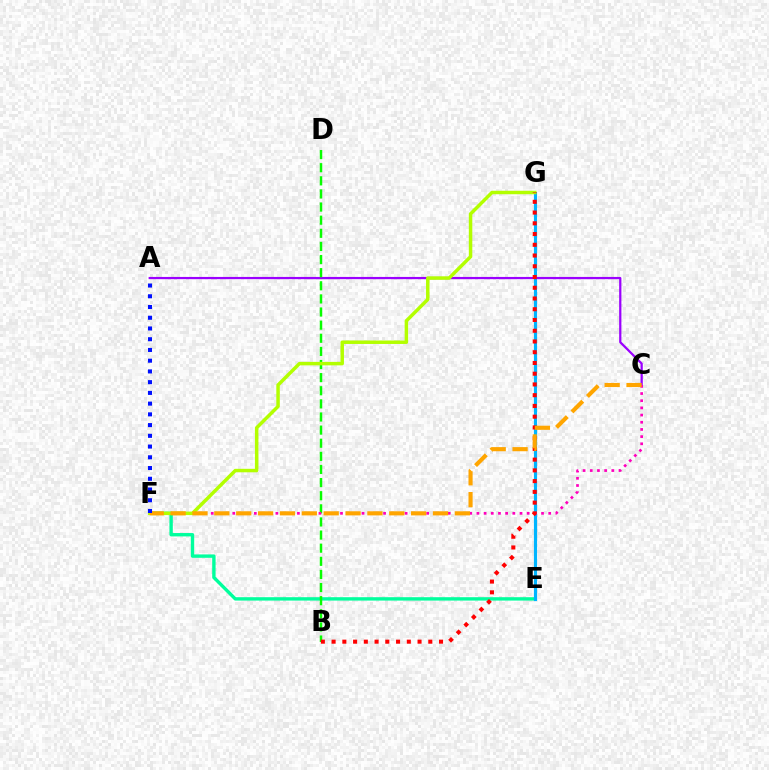{('E', 'F'): [{'color': '#00ff9d', 'line_style': 'solid', 'thickness': 2.43}], ('E', 'G'): [{'color': '#00b5ff', 'line_style': 'solid', 'thickness': 2.26}], ('A', 'C'): [{'color': '#9b00ff', 'line_style': 'solid', 'thickness': 1.61}], ('B', 'D'): [{'color': '#08ff00', 'line_style': 'dashed', 'thickness': 1.78}], ('C', 'F'): [{'color': '#ff00bd', 'line_style': 'dotted', 'thickness': 1.95}, {'color': '#ffa500', 'line_style': 'dashed', 'thickness': 2.97}], ('F', 'G'): [{'color': '#b3ff00', 'line_style': 'solid', 'thickness': 2.51}], ('B', 'G'): [{'color': '#ff0000', 'line_style': 'dotted', 'thickness': 2.92}], ('A', 'F'): [{'color': '#0010ff', 'line_style': 'dotted', 'thickness': 2.92}]}